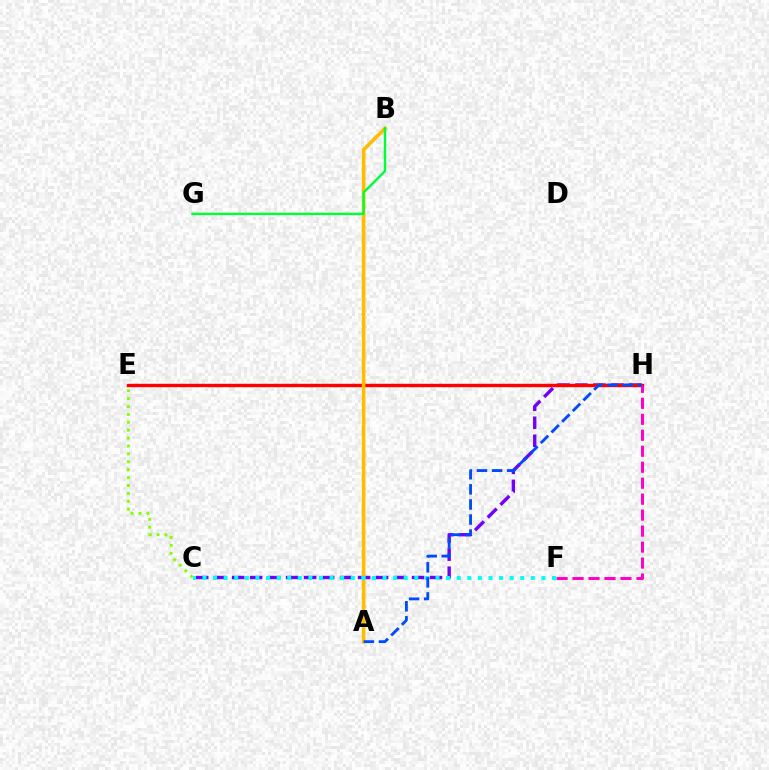{('C', 'H'): [{'color': '#7200ff', 'line_style': 'dashed', 'thickness': 2.44}], ('E', 'H'): [{'color': '#ff0000', 'line_style': 'solid', 'thickness': 2.44}], ('A', 'B'): [{'color': '#ffbd00', 'line_style': 'solid', 'thickness': 2.59}], ('B', 'G'): [{'color': '#00ff39', 'line_style': 'solid', 'thickness': 1.74}], ('C', 'F'): [{'color': '#00fff6', 'line_style': 'dotted', 'thickness': 2.88}], ('F', 'H'): [{'color': '#ff00cf', 'line_style': 'dashed', 'thickness': 2.17}], ('A', 'H'): [{'color': '#004bff', 'line_style': 'dashed', 'thickness': 2.05}], ('C', 'E'): [{'color': '#84ff00', 'line_style': 'dotted', 'thickness': 2.15}]}